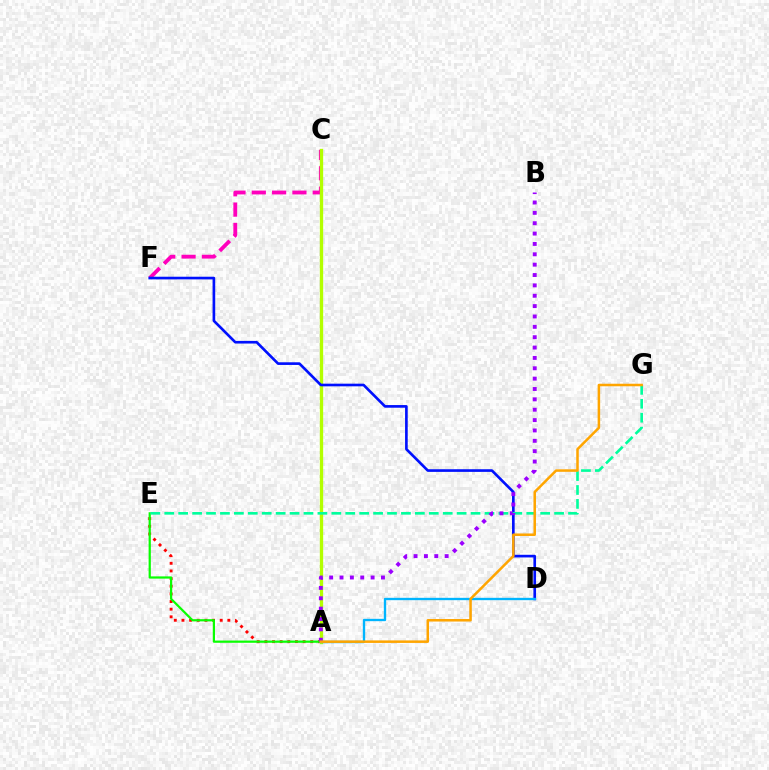{('C', 'F'): [{'color': '#ff00bd', 'line_style': 'dashed', 'thickness': 2.76}], ('A', 'E'): [{'color': '#ff0000', 'line_style': 'dotted', 'thickness': 2.08}, {'color': '#08ff00', 'line_style': 'solid', 'thickness': 1.6}], ('A', 'C'): [{'color': '#b3ff00', 'line_style': 'solid', 'thickness': 2.38}], ('D', 'F'): [{'color': '#0010ff', 'line_style': 'solid', 'thickness': 1.91}], ('A', 'D'): [{'color': '#00b5ff', 'line_style': 'solid', 'thickness': 1.69}], ('E', 'G'): [{'color': '#00ff9d', 'line_style': 'dashed', 'thickness': 1.89}], ('A', 'B'): [{'color': '#9b00ff', 'line_style': 'dotted', 'thickness': 2.82}], ('A', 'G'): [{'color': '#ffa500', 'line_style': 'solid', 'thickness': 1.81}]}